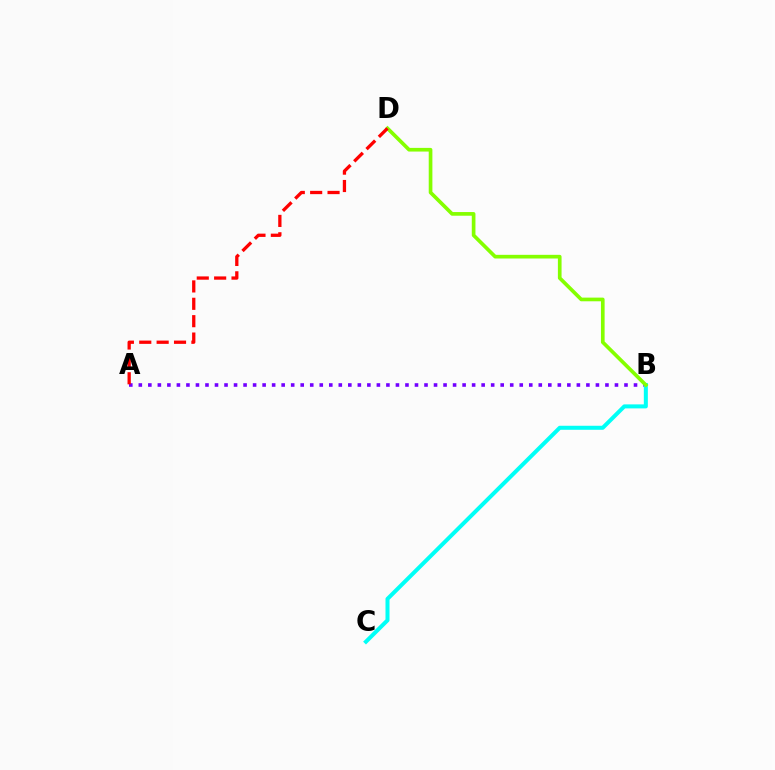{('A', 'B'): [{'color': '#7200ff', 'line_style': 'dotted', 'thickness': 2.59}], ('B', 'C'): [{'color': '#00fff6', 'line_style': 'solid', 'thickness': 2.89}], ('B', 'D'): [{'color': '#84ff00', 'line_style': 'solid', 'thickness': 2.64}], ('A', 'D'): [{'color': '#ff0000', 'line_style': 'dashed', 'thickness': 2.36}]}